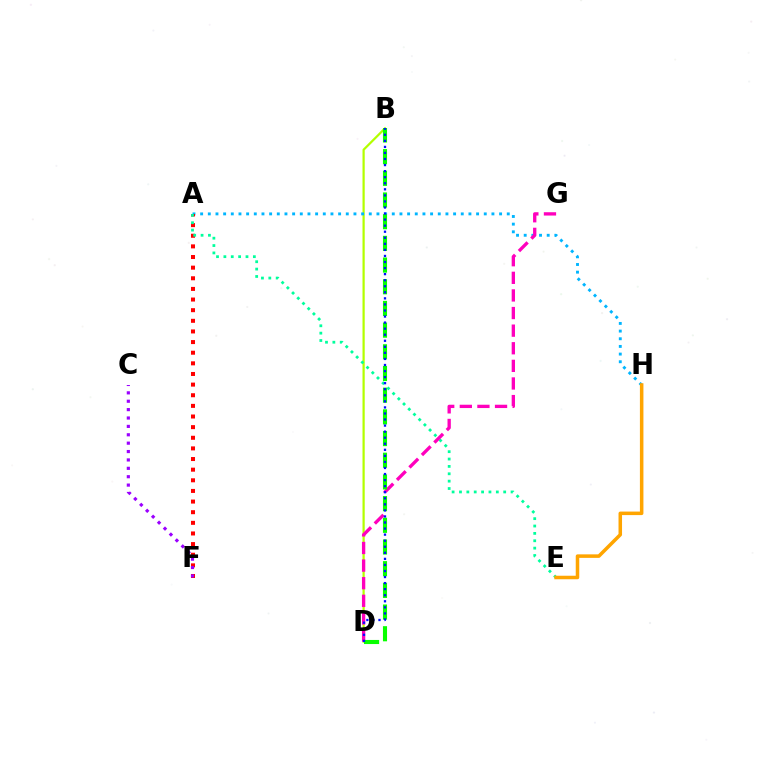{('B', 'D'): [{'color': '#b3ff00', 'line_style': 'solid', 'thickness': 1.6}, {'color': '#08ff00', 'line_style': 'dashed', 'thickness': 2.95}, {'color': '#0010ff', 'line_style': 'dotted', 'thickness': 1.65}], ('A', 'H'): [{'color': '#00b5ff', 'line_style': 'dotted', 'thickness': 2.08}], ('A', 'F'): [{'color': '#ff0000', 'line_style': 'dotted', 'thickness': 2.89}], ('C', 'F'): [{'color': '#9b00ff', 'line_style': 'dotted', 'thickness': 2.28}], ('A', 'E'): [{'color': '#00ff9d', 'line_style': 'dotted', 'thickness': 2.0}], ('D', 'G'): [{'color': '#ff00bd', 'line_style': 'dashed', 'thickness': 2.39}], ('E', 'H'): [{'color': '#ffa500', 'line_style': 'solid', 'thickness': 2.53}]}